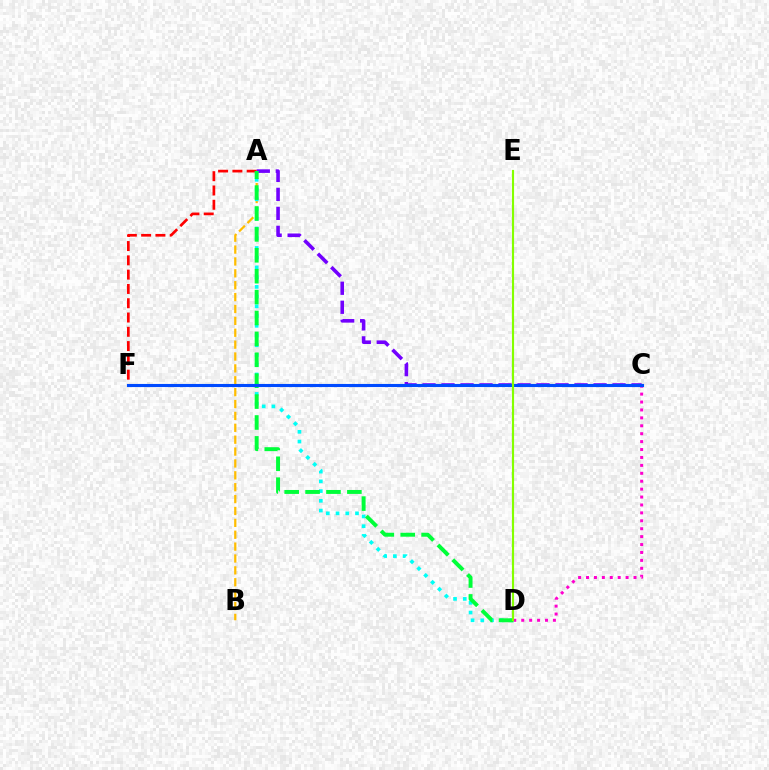{('C', 'D'): [{'color': '#ff00cf', 'line_style': 'dotted', 'thickness': 2.15}], ('A', 'C'): [{'color': '#7200ff', 'line_style': 'dashed', 'thickness': 2.58}], ('A', 'B'): [{'color': '#ffbd00', 'line_style': 'dashed', 'thickness': 1.61}], ('A', 'F'): [{'color': '#ff0000', 'line_style': 'dashed', 'thickness': 1.94}], ('A', 'D'): [{'color': '#00fff6', 'line_style': 'dotted', 'thickness': 2.64}, {'color': '#00ff39', 'line_style': 'dashed', 'thickness': 2.84}], ('C', 'F'): [{'color': '#004bff', 'line_style': 'solid', 'thickness': 2.24}], ('D', 'E'): [{'color': '#84ff00', 'line_style': 'solid', 'thickness': 1.55}]}